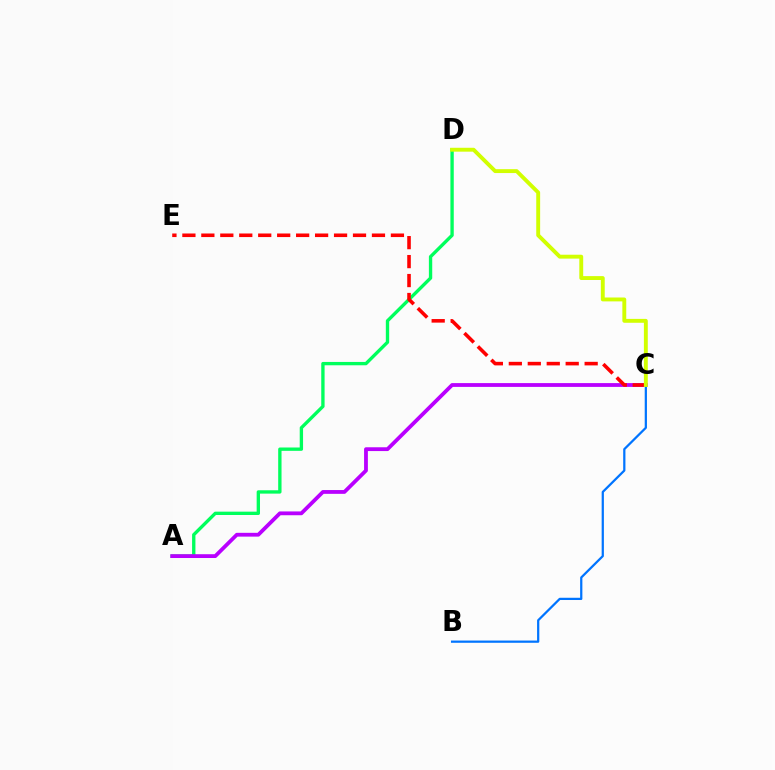{('A', 'D'): [{'color': '#00ff5c', 'line_style': 'solid', 'thickness': 2.41}], ('A', 'C'): [{'color': '#b900ff', 'line_style': 'solid', 'thickness': 2.73}], ('B', 'C'): [{'color': '#0074ff', 'line_style': 'solid', 'thickness': 1.61}], ('C', 'E'): [{'color': '#ff0000', 'line_style': 'dashed', 'thickness': 2.58}], ('C', 'D'): [{'color': '#d1ff00', 'line_style': 'solid', 'thickness': 2.8}]}